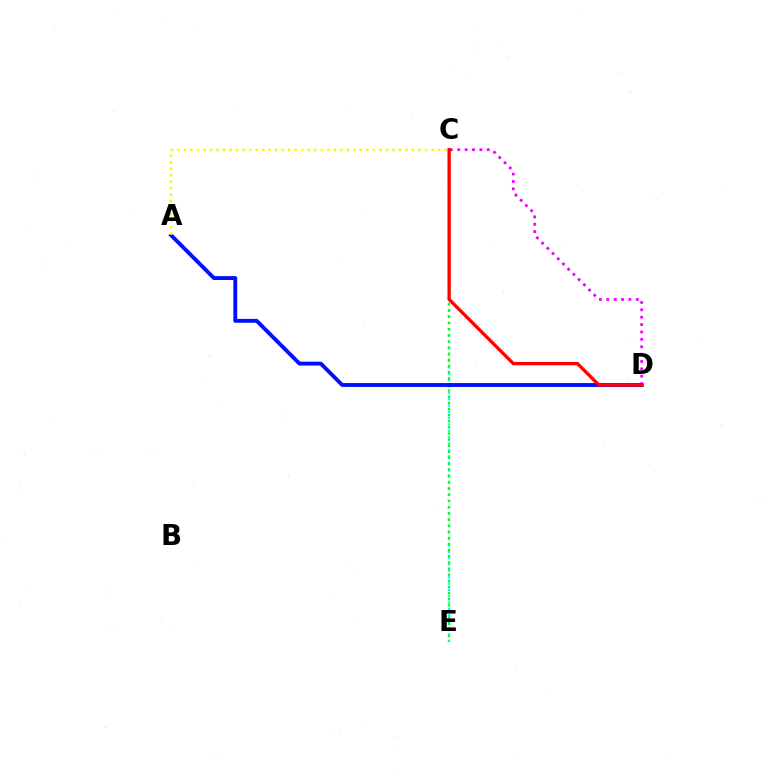{('C', 'E'): [{'color': '#00fff6', 'line_style': 'dotted', 'thickness': 1.73}, {'color': '#08ff00', 'line_style': 'dotted', 'thickness': 1.67}], ('C', 'D'): [{'color': '#ee00ff', 'line_style': 'dotted', 'thickness': 2.0}, {'color': '#ff0000', 'line_style': 'solid', 'thickness': 2.38}], ('A', 'D'): [{'color': '#0010ff', 'line_style': 'solid', 'thickness': 2.79}], ('A', 'C'): [{'color': '#fcf500', 'line_style': 'dotted', 'thickness': 1.77}]}